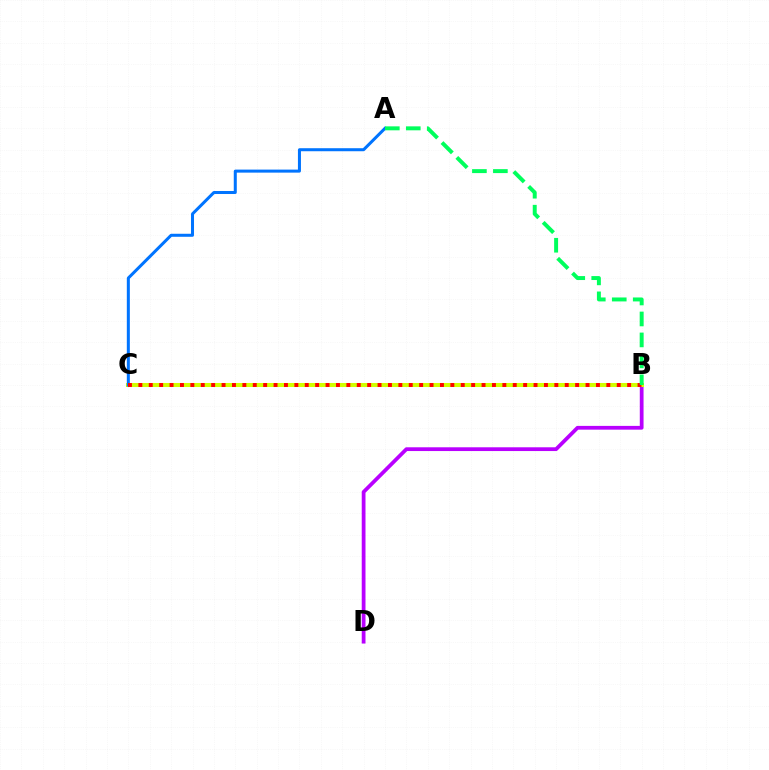{('B', 'D'): [{'color': '#b900ff', 'line_style': 'solid', 'thickness': 2.71}], ('B', 'C'): [{'color': '#d1ff00', 'line_style': 'solid', 'thickness': 2.91}, {'color': '#ff0000', 'line_style': 'dotted', 'thickness': 2.83}], ('A', 'C'): [{'color': '#0074ff', 'line_style': 'solid', 'thickness': 2.18}], ('A', 'B'): [{'color': '#00ff5c', 'line_style': 'dashed', 'thickness': 2.85}]}